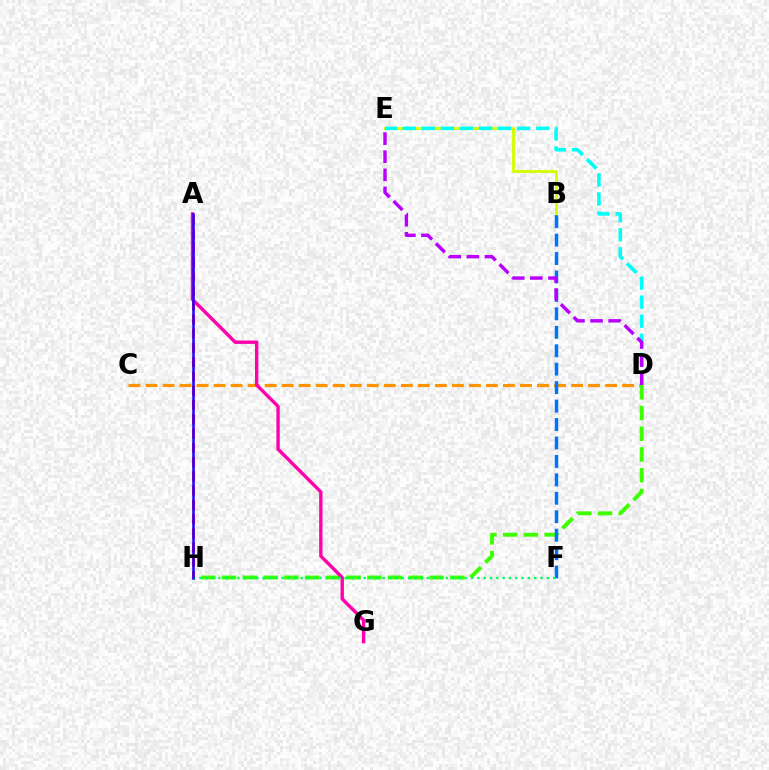{('C', 'D'): [{'color': '#ff9400', 'line_style': 'dashed', 'thickness': 2.31}], ('B', 'E'): [{'color': '#d1ff00', 'line_style': 'solid', 'thickness': 2.05}], ('D', 'H'): [{'color': '#3dff00', 'line_style': 'dashed', 'thickness': 2.82}], ('D', 'E'): [{'color': '#00fff6', 'line_style': 'dashed', 'thickness': 2.59}, {'color': '#b900ff', 'line_style': 'dashed', 'thickness': 2.46}], ('B', 'F'): [{'color': '#0074ff', 'line_style': 'dashed', 'thickness': 2.51}], ('A', 'H'): [{'color': '#ff0000', 'line_style': 'dashed', 'thickness': 1.94}, {'color': '#2500ff', 'line_style': 'solid', 'thickness': 1.81}], ('A', 'G'): [{'color': '#ff00ac', 'line_style': 'solid', 'thickness': 2.42}], ('F', 'H'): [{'color': '#00ff5c', 'line_style': 'dotted', 'thickness': 1.72}]}